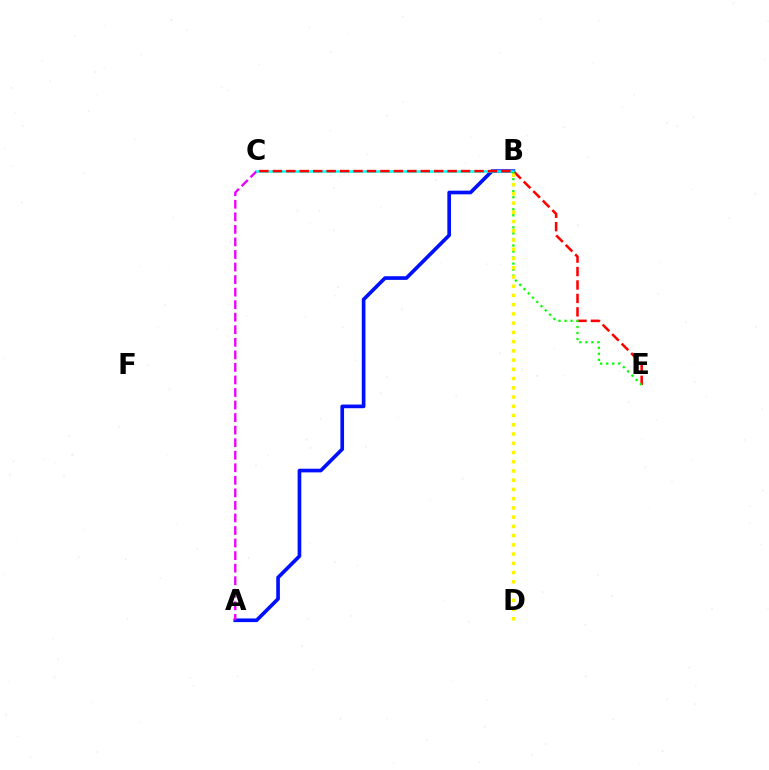{('A', 'B'): [{'color': '#0010ff', 'line_style': 'solid', 'thickness': 2.63}], ('A', 'C'): [{'color': '#ee00ff', 'line_style': 'dashed', 'thickness': 1.7}], ('B', 'C'): [{'color': '#00fff6', 'line_style': 'solid', 'thickness': 1.8}], ('C', 'E'): [{'color': '#ff0000', 'line_style': 'dashed', 'thickness': 1.83}], ('B', 'E'): [{'color': '#08ff00', 'line_style': 'dotted', 'thickness': 1.64}], ('B', 'D'): [{'color': '#fcf500', 'line_style': 'dotted', 'thickness': 2.51}]}